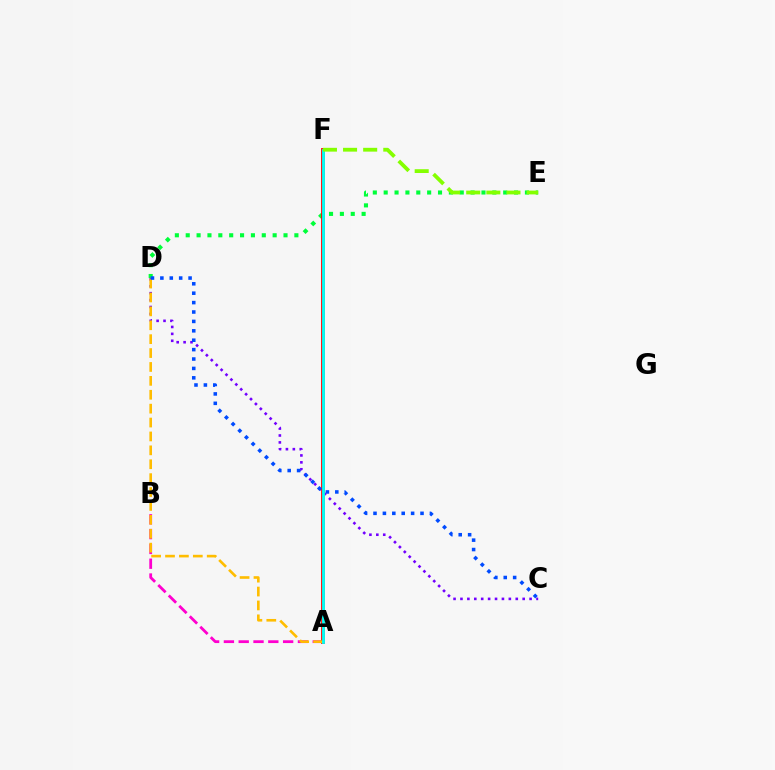{('A', 'B'): [{'color': '#ff00cf', 'line_style': 'dashed', 'thickness': 2.01}], ('D', 'E'): [{'color': '#00ff39', 'line_style': 'dotted', 'thickness': 2.95}], ('C', 'D'): [{'color': '#7200ff', 'line_style': 'dotted', 'thickness': 1.88}, {'color': '#004bff', 'line_style': 'dotted', 'thickness': 2.56}], ('A', 'F'): [{'color': '#ff0000', 'line_style': 'solid', 'thickness': 2.72}, {'color': '#00fff6', 'line_style': 'solid', 'thickness': 2.03}], ('A', 'D'): [{'color': '#ffbd00', 'line_style': 'dashed', 'thickness': 1.89}], ('E', 'F'): [{'color': '#84ff00', 'line_style': 'dashed', 'thickness': 2.73}]}